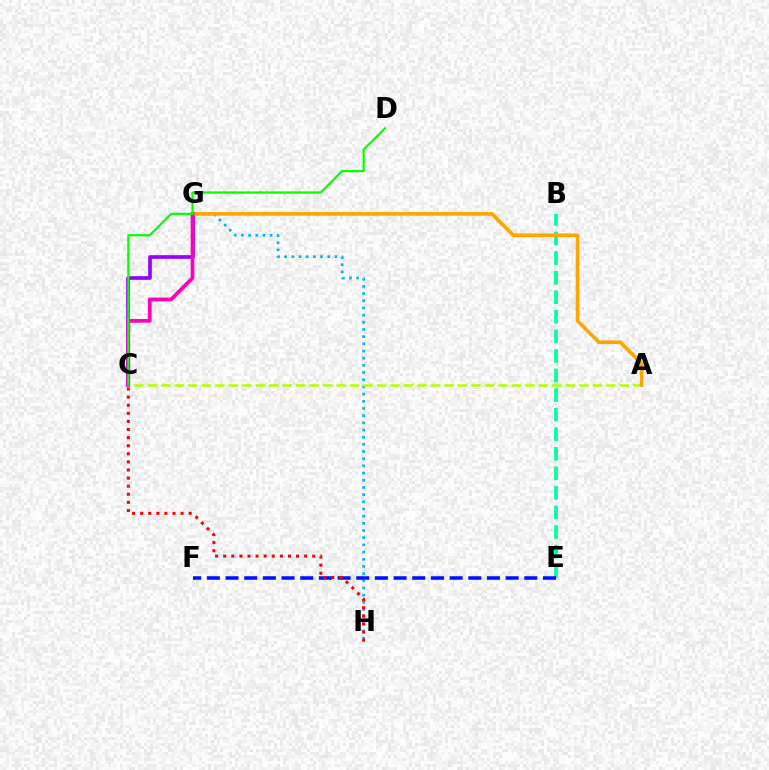{('G', 'H'): [{'color': '#00b5ff', 'line_style': 'dotted', 'thickness': 1.95}], ('B', 'E'): [{'color': '#00ff9d', 'line_style': 'dashed', 'thickness': 2.66}], ('C', 'G'): [{'color': '#9b00ff', 'line_style': 'solid', 'thickness': 2.67}, {'color': '#ff00bd', 'line_style': 'solid', 'thickness': 2.7}], ('A', 'C'): [{'color': '#b3ff00', 'line_style': 'dashed', 'thickness': 1.83}], ('A', 'G'): [{'color': '#ffa500', 'line_style': 'solid', 'thickness': 2.61}], ('E', 'F'): [{'color': '#0010ff', 'line_style': 'dashed', 'thickness': 2.54}], ('C', 'D'): [{'color': '#08ff00', 'line_style': 'solid', 'thickness': 1.59}], ('C', 'H'): [{'color': '#ff0000', 'line_style': 'dotted', 'thickness': 2.2}]}